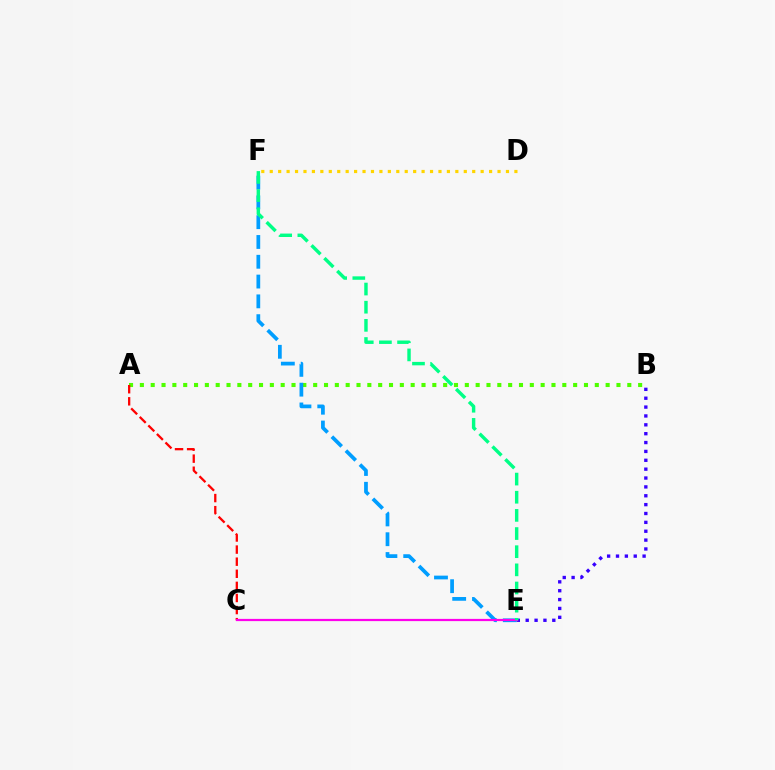{('A', 'B'): [{'color': '#4fff00', 'line_style': 'dotted', 'thickness': 2.94}], ('E', 'F'): [{'color': '#009eff', 'line_style': 'dashed', 'thickness': 2.69}, {'color': '#00ff86', 'line_style': 'dashed', 'thickness': 2.47}], ('B', 'E'): [{'color': '#3700ff', 'line_style': 'dotted', 'thickness': 2.41}], ('D', 'F'): [{'color': '#ffd500', 'line_style': 'dotted', 'thickness': 2.29}], ('A', 'C'): [{'color': '#ff0000', 'line_style': 'dashed', 'thickness': 1.64}], ('C', 'E'): [{'color': '#ff00ed', 'line_style': 'solid', 'thickness': 1.6}]}